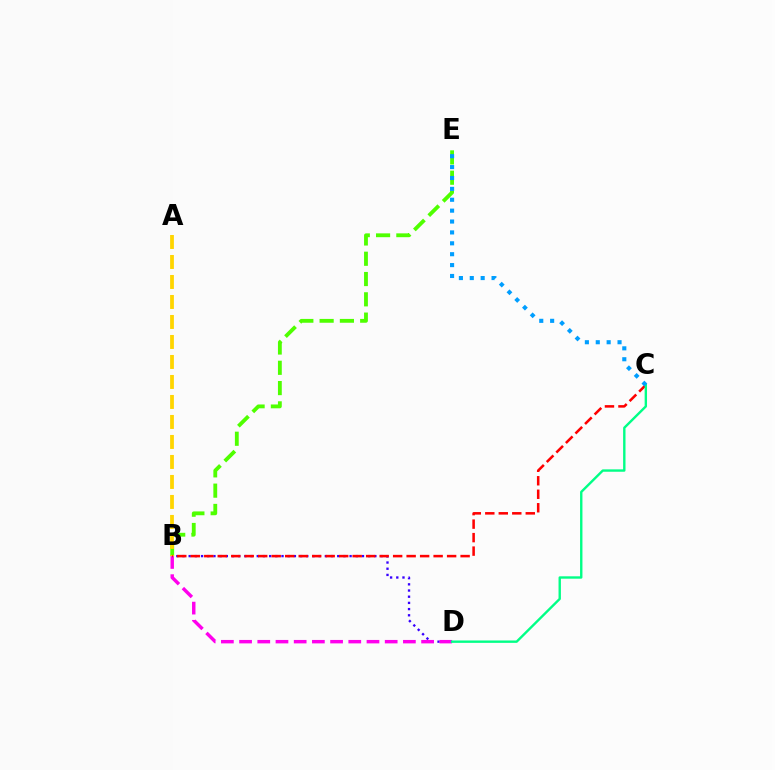{('B', 'D'): [{'color': '#3700ff', 'line_style': 'dotted', 'thickness': 1.68}, {'color': '#ff00ed', 'line_style': 'dashed', 'thickness': 2.47}], ('B', 'E'): [{'color': '#4fff00', 'line_style': 'dashed', 'thickness': 2.76}], ('A', 'B'): [{'color': '#ffd500', 'line_style': 'dashed', 'thickness': 2.72}], ('B', 'C'): [{'color': '#ff0000', 'line_style': 'dashed', 'thickness': 1.83}], ('C', 'D'): [{'color': '#00ff86', 'line_style': 'solid', 'thickness': 1.72}], ('C', 'E'): [{'color': '#009eff', 'line_style': 'dotted', 'thickness': 2.96}]}